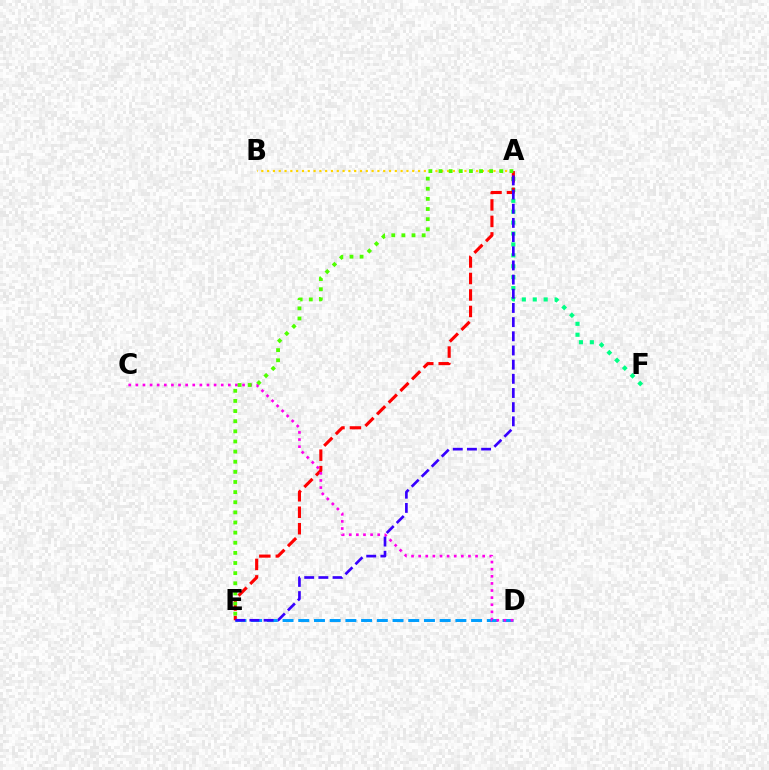{('D', 'E'): [{'color': '#009eff', 'line_style': 'dashed', 'thickness': 2.13}], ('A', 'F'): [{'color': '#00ff86', 'line_style': 'dotted', 'thickness': 2.97}], ('A', 'B'): [{'color': '#ffd500', 'line_style': 'dotted', 'thickness': 1.58}], ('A', 'E'): [{'color': '#ff0000', 'line_style': 'dashed', 'thickness': 2.24}, {'color': '#4fff00', 'line_style': 'dotted', 'thickness': 2.75}, {'color': '#3700ff', 'line_style': 'dashed', 'thickness': 1.93}], ('C', 'D'): [{'color': '#ff00ed', 'line_style': 'dotted', 'thickness': 1.93}]}